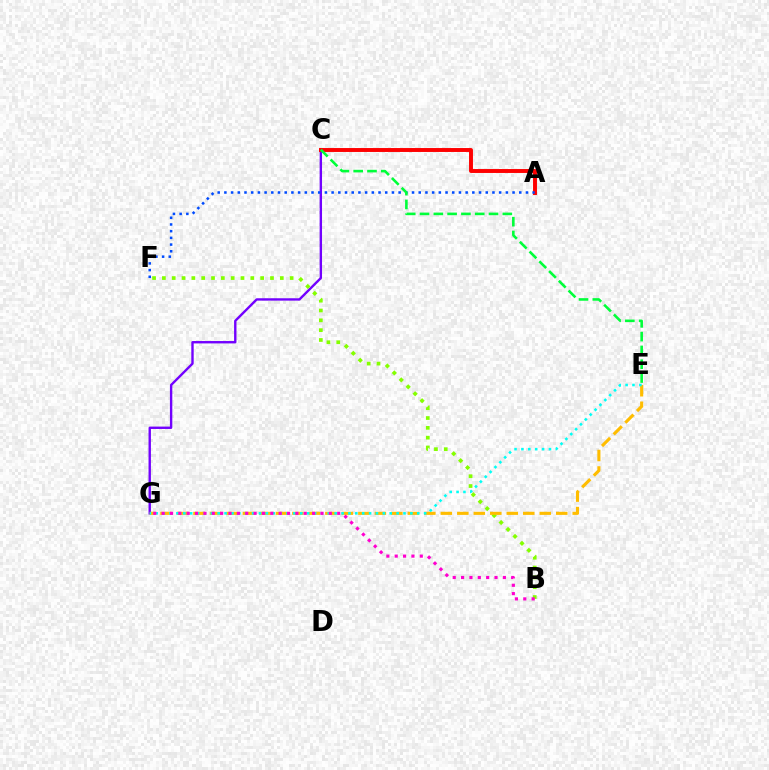{('C', 'G'): [{'color': '#7200ff', 'line_style': 'solid', 'thickness': 1.72}], ('A', 'C'): [{'color': '#ff0000', 'line_style': 'solid', 'thickness': 2.82}], ('B', 'F'): [{'color': '#84ff00', 'line_style': 'dotted', 'thickness': 2.67}], ('E', 'G'): [{'color': '#ffbd00', 'line_style': 'dashed', 'thickness': 2.24}, {'color': '#00fff6', 'line_style': 'dotted', 'thickness': 1.87}], ('A', 'F'): [{'color': '#004bff', 'line_style': 'dotted', 'thickness': 1.82}], ('C', 'E'): [{'color': '#00ff39', 'line_style': 'dashed', 'thickness': 1.87}], ('B', 'G'): [{'color': '#ff00cf', 'line_style': 'dotted', 'thickness': 2.27}]}